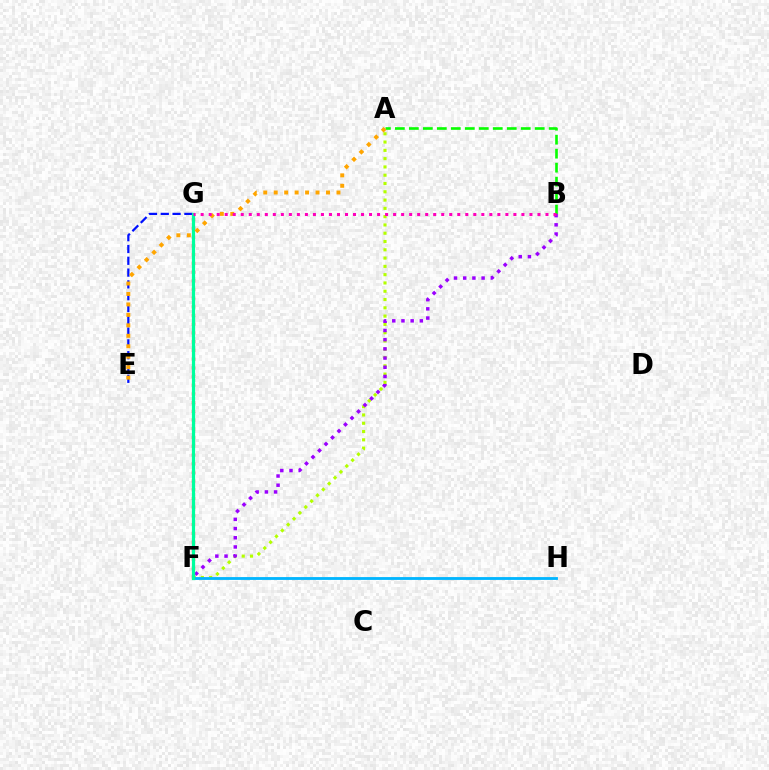{('A', 'F'): [{'color': '#b3ff00', 'line_style': 'dotted', 'thickness': 2.25}], ('A', 'B'): [{'color': '#08ff00', 'line_style': 'dashed', 'thickness': 1.9}], ('F', 'G'): [{'color': '#ff0000', 'line_style': 'dotted', 'thickness': 2.37}, {'color': '#00ff9d', 'line_style': 'solid', 'thickness': 2.32}], ('E', 'G'): [{'color': '#0010ff', 'line_style': 'dashed', 'thickness': 1.6}], ('F', 'H'): [{'color': '#00b5ff', 'line_style': 'solid', 'thickness': 2.04}], ('B', 'F'): [{'color': '#9b00ff', 'line_style': 'dotted', 'thickness': 2.5}], ('A', 'E'): [{'color': '#ffa500', 'line_style': 'dotted', 'thickness': 2.84}], ('B', 'G'): [{'color': '#ff00bd', 'line_style': 'dotted', 'thickness': 2.18}]}